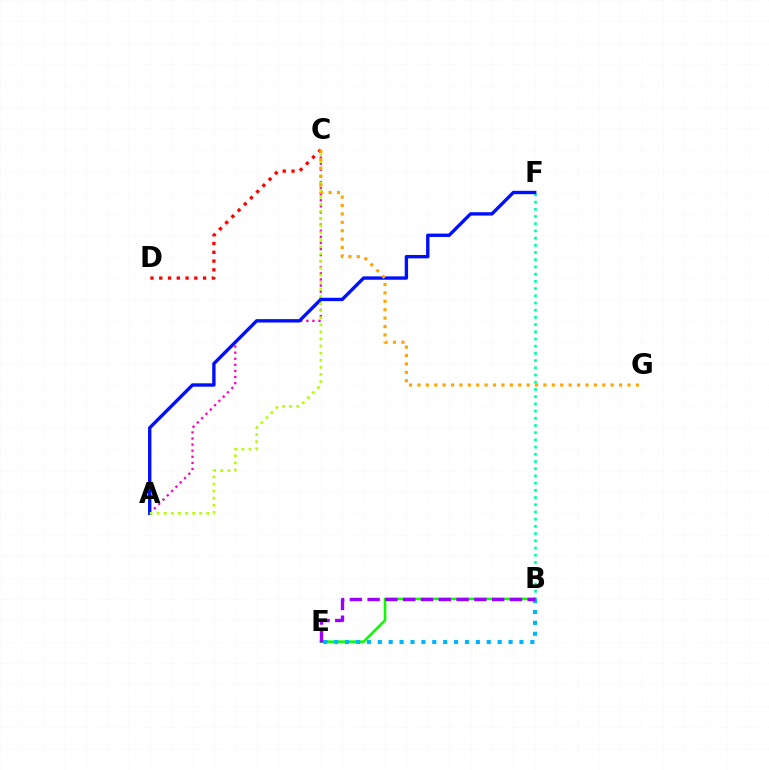{('B', 'E'): [{'color': '#08ff00', 'line_style': 'solid', 'thickness': 1.87}, {'color': '#00b5ff', 'line_style': 'dotted', 'thickness': 2.96}, {'color': '#9b00ff', 'line_style': 'dashed', 'thickness': 2.42}], ('B', 'F'): [{'color': '#00ff9d', 'line_style': 'dotted', 'thickness': 1.96}], ('A', 'C'): [{'color': '#ff00bd', 'line_style': 'dotted', 'thickness': 1.66}, {'color': '#b3ff00', 'line_style': 'dotted', 'thickness': 1.93}], ('C', 'D'): [{'color': '#ff0000', 'line_style': 'dotted', 'thickness': 2.38}], ('A', 'F'): [{'color': '#0010ff', 'line_style': 'solid', 'thickness': 2.43}], ('C', 'G'): [{'color': '#ffa500', 'line_style': 'dotted', 'thickness': 2.28}]}